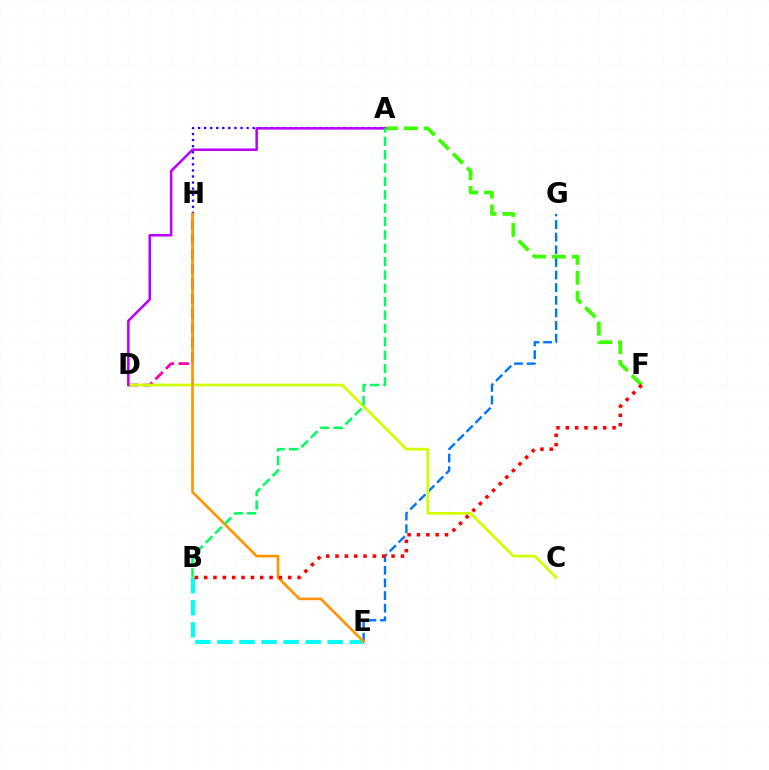{('E', 'G'): [{'color': '#0074ff', 'line_style': 'dashed', 'thickness': 1.71}], ('A', 'H'): [{'color': '#2500ff', 'line_style': 'dotted', 'thickness': 1.65}], ('A', 'F'): [{'color': '#3dff00', 'line_style': 'dashed', 'thickness': 2.7}], ('D', 'H'): [{'color': '#ff00ac', 'line_style': 'dashed', 'thickness': 2.01}], ('C', 'D'): [{'color': '#d1ff00', 'line_style': 'solid', 'thickness': 1.95}], ('B', 'E'): [{'color': '#00fff6', 'line_style': 'dashed', 'thickness': 3.0}], ('E', 'H'): [{'color': '#ff9400', 'line_style': 'solid', 'thickness': 1.9}], ('B', 'F'): [{'color': '#ff0000', 'line_style': 'dotted', 'thickness': 2.54}], ('A', 'D'): [{'color': '#b900ff', 'line_style': 'solid', 'thickness': 1.82}], ('A', 'B'): [{'color': '#00ff5c', 'line_style': 'dashed', 'thickness': 1.82}]}